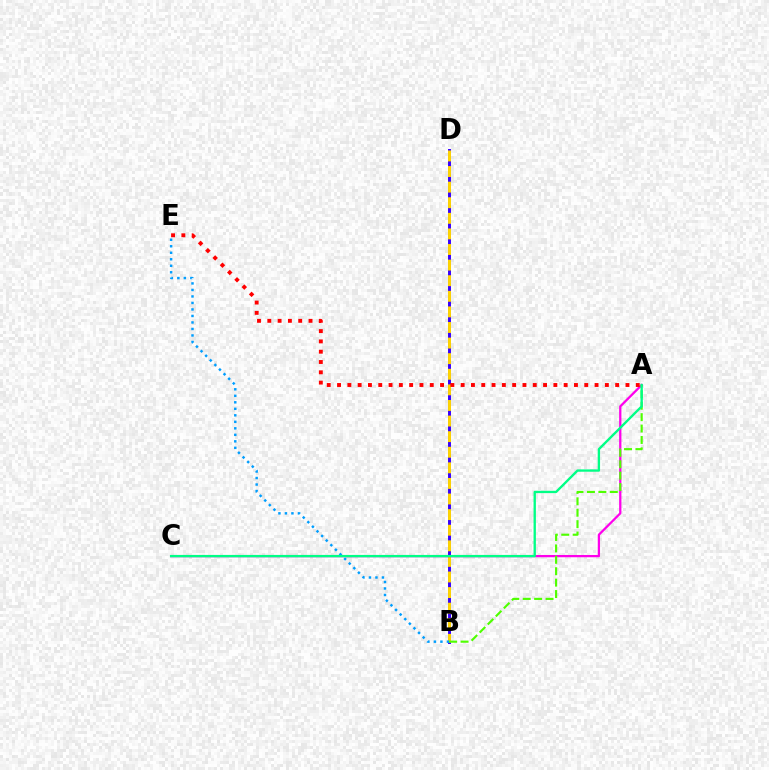{('B', 'D'): [{'color': '#3700ff', 'line_style': 'solid', 'thickness': 2.12}, {'color': '#ffd500', 'line_style': 'dashed', 'thickness': 2.12}], ('B', 'E'): [{'color': '#009eff', 'line_style': 'dotted', 'thickness': 1.77}], ('A', 'C'): [{'color': '#ff00ed', 'line_style': 'solid', 'thickness': 1.63}, {'color': '#00ff86', 'line_style': 'solid', 'thickness': 1.69}], ('A', 'B'): [{'color': '#4fff00', 'line_style': 'dashed', 'thickness': 1.55}], ('A', 'E'): [{'color': '#ff0000', 'line_style': 'dotted', 'thickness': 2.8}]}